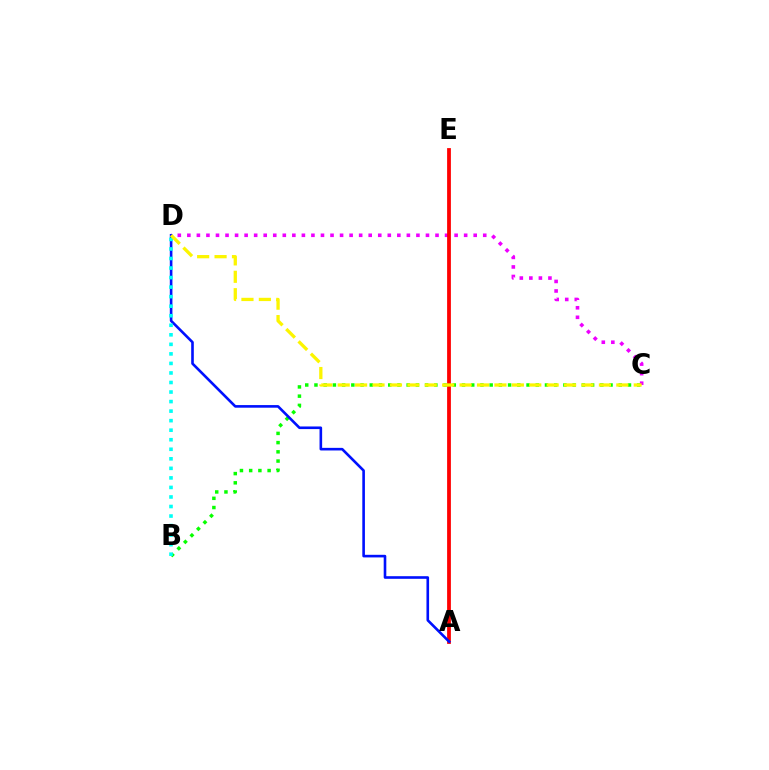{('B', 'C'): [{'color': '#08ff00', 'line_style': 'dotted', 'thickness': 2.51}], ('C', 'D'): [{'color': '#ee00ff', 'line_style': 'dotted', 'thickness': 2.59}, {'color': '#fcf500', 'line_style': 'dashed', 'thickness': 2.37}], ('A', 'E'): [{'color': '#ff0000', 'line_style': 'solid', 'thickness': 2.72}], ('A', 'D'): [{'color': '#0010ff', 'line_style': 'solid', 'thickness': 1.88}], ('B', 'D'): [{'color': '#00fff6', 'line_style': 'dotted', 'thickness': 2.59}]}